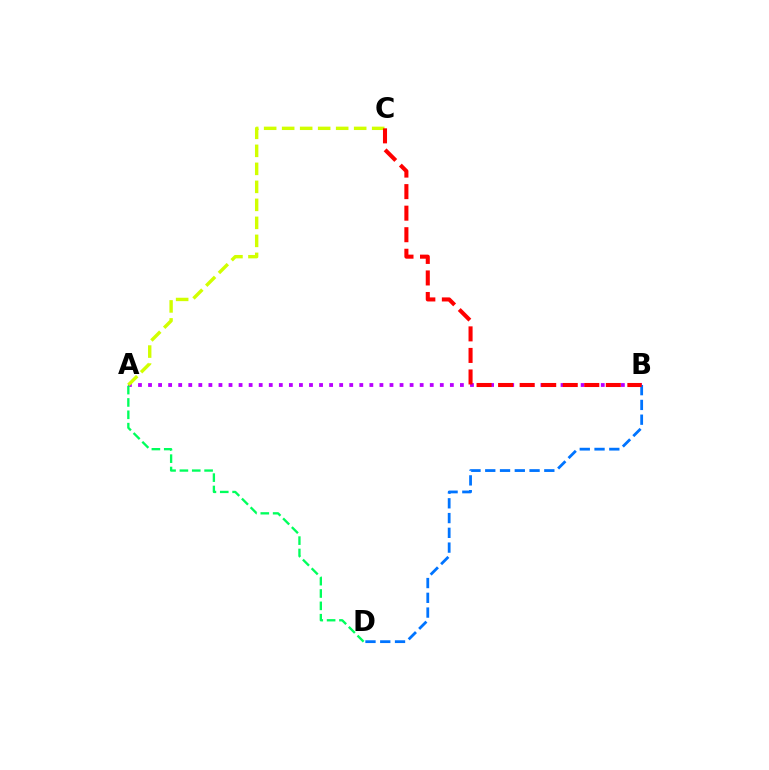{('A', 'B'): [{'color': '#b900ff', 'line_style': 'dotted', 'thickness': 2.73}], ('A', 'C'): [{'color': '#d1ff00', 'line_style': 'dashed', 'thickness': 2.45}], ('A', 'D'): [{'color': '#00ff5c', 'line_style': 'dashed', 'thickness': 1.68}], ('B', 'D'): [{'color': '#0074ff', 'line_style': 'dashed', 'thickness': 2.01}], ('B', 'C'): [{'color': '#ff0000', 'line_style': 'dashed', 'thickness': 2.93}]}